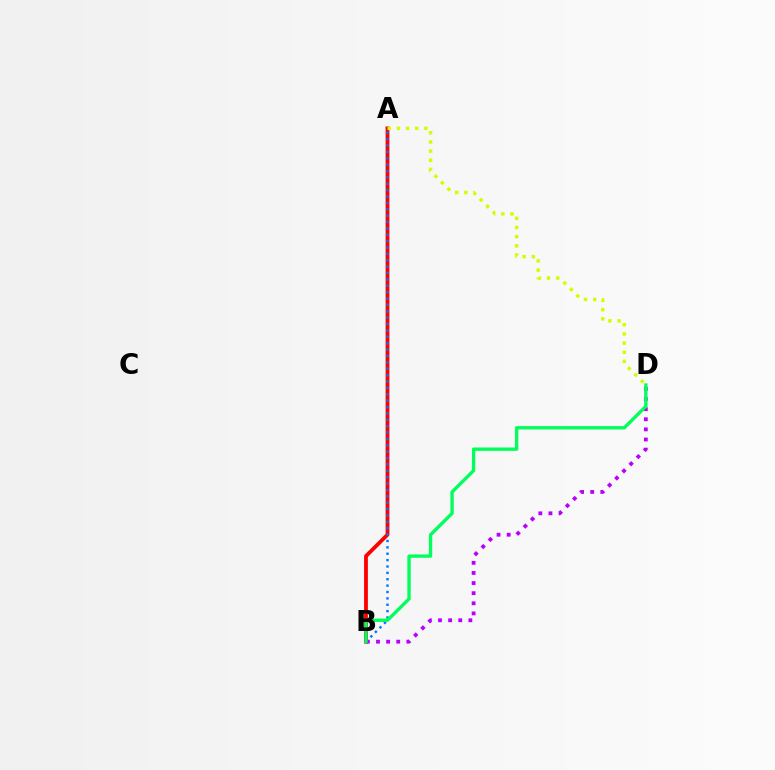{('A', 'B'): [{'color': '#ff0000', 'line_style': 'solid', 'thickness': 2.74}, {'color': '#0074ff', 'line_style': 'dotted', 'thickness': 1.73}], ('B', 'D'): [{'color': '#b900ff', 'line_style': 'dotted', 'thickness': 2.75}, {'color': '#00ff5c', 'line_style': 'solid', 'thickness': 2.4}], ('A', 'D'): [{'color': '#d1ff00', 'line_style': 'dotted', 'thickness': 2.49}]}